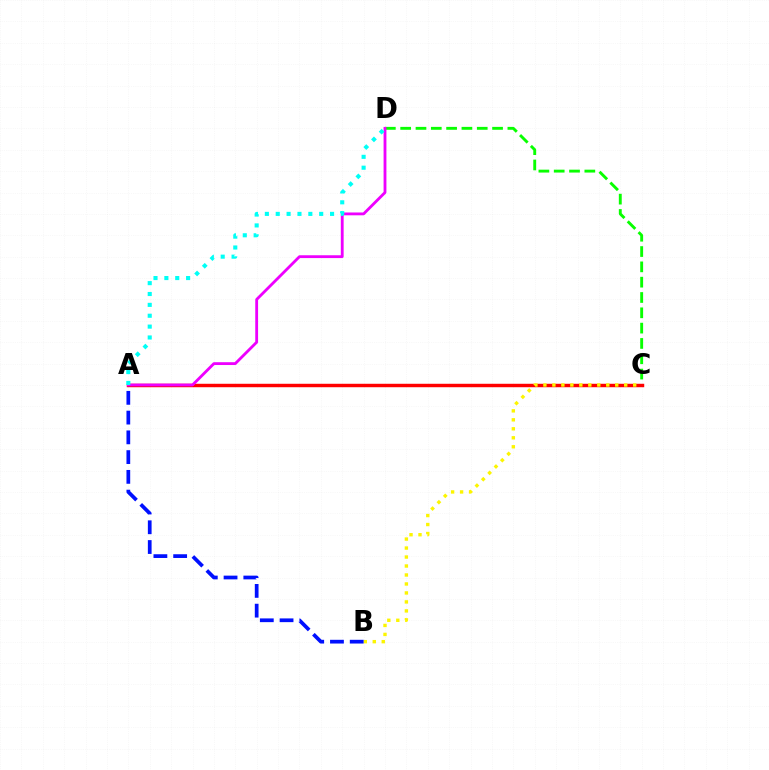{('C', 'D'): [{'color': '#08ff00', 'line_style': 'dashed', 'thickness': 2.08}], ('A', 'C'): [{'color': '#ff0000', 'line_style': 'solid', 'thickness': 2.48}], ('A', 'D'): [{'color': '#ee00ff', 'line_style': 'solid', 'thickness': 2.03}, {'color': '#00fff6', 'line_style': 'dotted', 'thickness': 2.95}], ('B', 'C'): [{'color': '#fcf500', 'line_style': 'dotted', 'thickness': 2.44}], ('A', 'B'): [{'color': '#0010ff', 'line_style': 'dashed', 'thickness': 2.68}]}